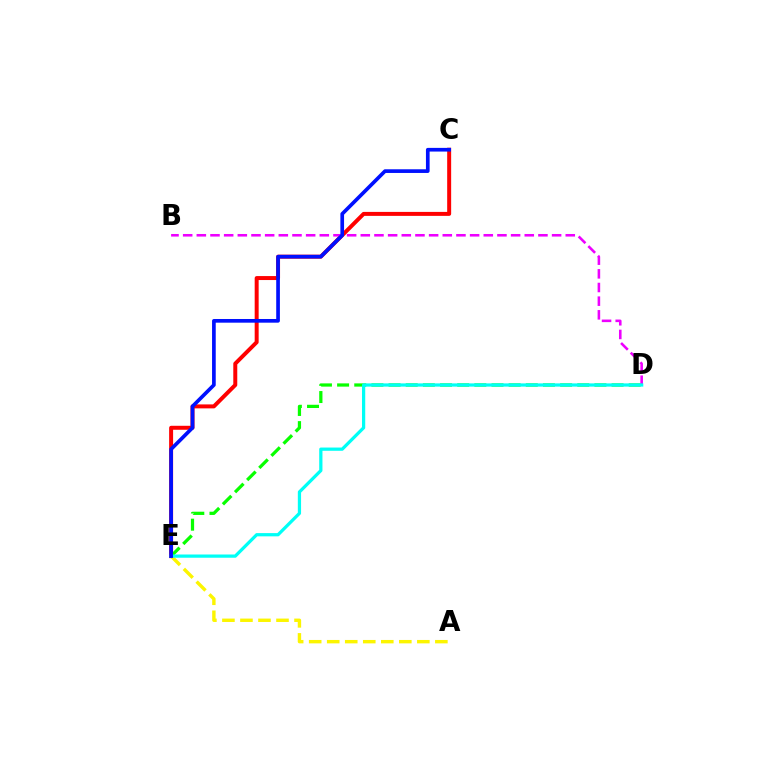{('C', 'E'): [{'color': '#ff0000', 'line_style': 'solid', 'thickness': 2.86}, {'color': '#0010ff', 'line_style': 'solid', 'thickness': 2.65}], ('A', 'E'): [{'color': '#fcf500', 'line_style': 'dashed', 'thickness': 2.45}], ('D', 'E'): [{'color': '#08ff00', 'line_style': 'dashed', 'thickness': 2.33}, {'color': '#00fff6', 'line_style': 'solid', 'thickness': 2.33}], ('B', 'D'): [{'color': '#ee00ff', 'line_style': 'dashed', 'thickness': 1.86}]}